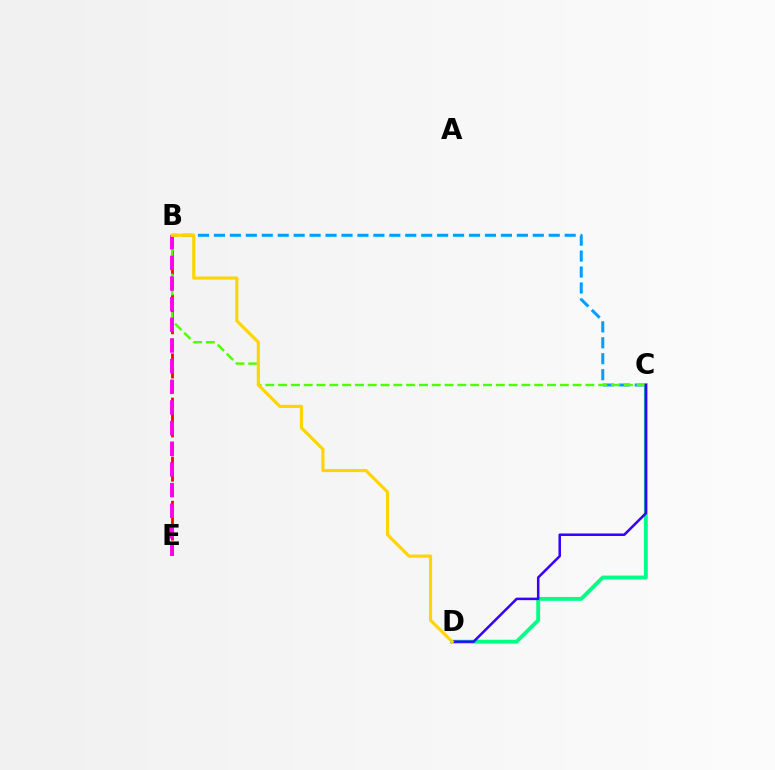{('B', 'C'): [{'color': '#009eff', 'line_style': 'dashed', 'thickness': 2.17}, {'color': '#4fff00', 'line_style': 'dashed', 'thickness': 1.74}], ('C', 'D'): [{'color': '#00ff86', 'line_style': 'solid', 'thickness': 2.79}, {'color': '#3700ff', 'line_style': 'solid', 'thickness': 1.82}], ('B', 'E'): [{'color': '#ff0000', 'line_style': 'dashed', 'thickness': 2.0}, {'color': '#ff00ed', 'line_style': 'dashed', 'thickness': 2.81}], ('B', 'D'): [{'color': '#ffd500', 'line_style': 'solid', 'thickness': 2.27}]}